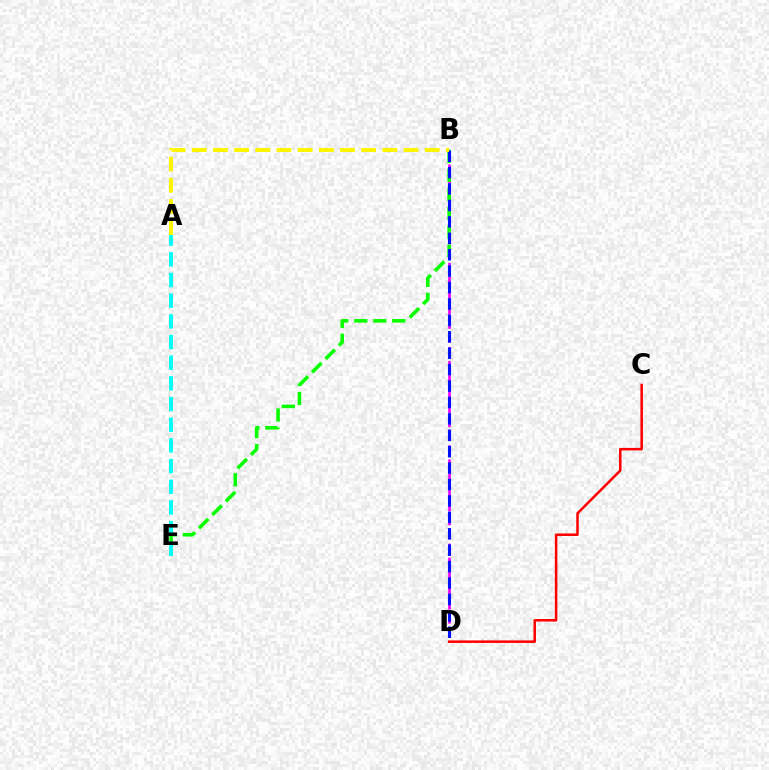{('B', 'D'): [{'color': '#ee00ff', 'line_style': 'dashed', 'thickness': 1.91}, {'color': '#0010ff', 'line_style': 'dashed', 'thickness': 2.23}], ('B', 'E'): [{'color': '#08ff00', 'line_style': 'dashed', 'thickness': 2.58}], ('A', 'B'): [{'color': '#fcf500', 'line_style': 'dashed', 'thickness': 2.88}], ('C', 'D'): [{'color': '#ff0000', 'line_style': 'solid', 'thickness': 1.82}], ('A', 'E'): [{'color': '#00fff6', 'line_style': 'dashed', 'thickness': 2.81}]}